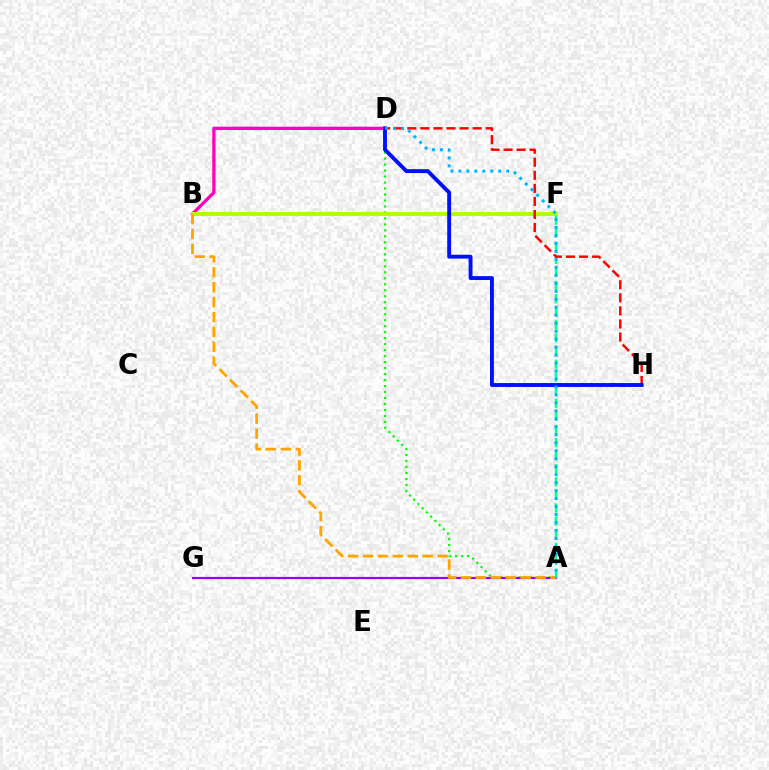{('A', 'D'): [{'color': '#08ff00', 'line_style': 'dotted', 'thickness': 1.63}, {'color': '#00b5ff', 'line_style': 'dotted', 'thickness': 2.17}], ('B', 'D'): [{'color': '#ff00bd', 'line_style': 'solid', 'thickness': 2.36}], ('A', 'G'): [{'color': '#9b00ff', 'line_style': 'solid', 'thickness': 1.57}], ('B', 'F'): [{'color': '#b3ff00', 'line_style': 'solid', 'thickness': 2.84}], ('A', 'F'): [{'color': '#00ff9d', 'line_style': 'dashed', 'thickness': 1.78}], ('A', 'B'): [{'color': '#ffa500', 'line_style': 'dashed', 'thickness': 2.03}], ('D', 'H'): [{'color': '#ff0000', 'line_style': 'dashed', 'thickness': 1.78}, {'color': '#0010ff', 'line_style': 'solid', 'thickness': 2.8}]}